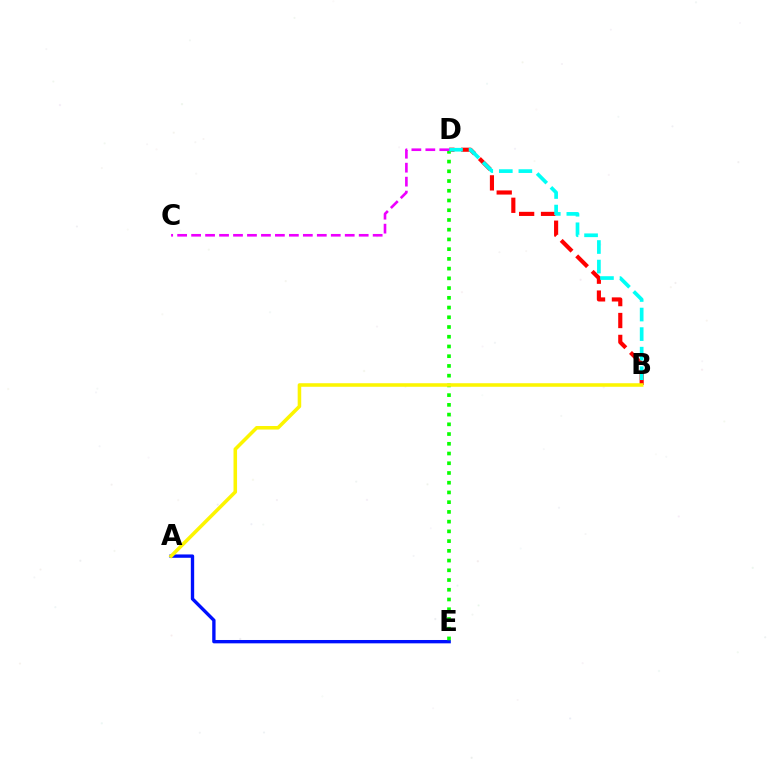{('B', 'D'): [{'color': '#ff0000', 'line_style': 'dashed', 'thickness': 2.98}, {'color': '#00fff6', 'line_style': 'dashed', 'thickness': 2.66}], ('A', 'E'): [{'color': '#0010ff', 'line_style': 'solid', 'thickness': 2.41}], ('D', 'E'): [{'color': '#08ff00', 'line_style': 'dotted', 'thickness': 2.64}], ('C', 'D'): [{'color': '#ee00ff', 'line_style': 'dashed', 'thickness': 1.9}], ('A', 'B'): [{'color': '#fcf500', 'line_style': 'solid', 'thickness': 2.55}]}